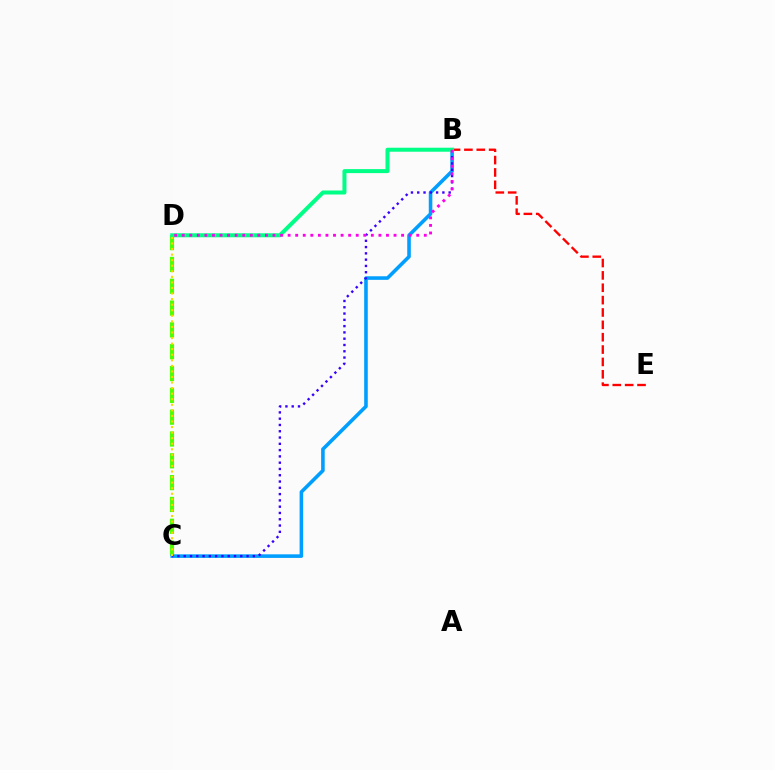{('C', 'D'): [{'color': '#4fff00', 'line_style': 'dashed', 'thickness': 2.96}, {'color': '#ffd500', 'line_style': 'dotted', 'thickness': 1.51}], ('B', 'C'): [{'color': '#009eff', 'line_style': 'solid', 'thickness': 2.57}, {'color': '#3700ff', 'line_style': 'dotted', 'thickness': 1.71}], ('B', 'E'): [{'color': '#ff0000', 'line_style': 'dashed', 'thickness': 1.68}], ('B', 'D'): [{'color': '#00ff86', 'line_style': 'solid', 'thickness': 2.88}, {'color': '#ff00ed', 'line_style': 'dotted', 'thickness': 2.06}]}